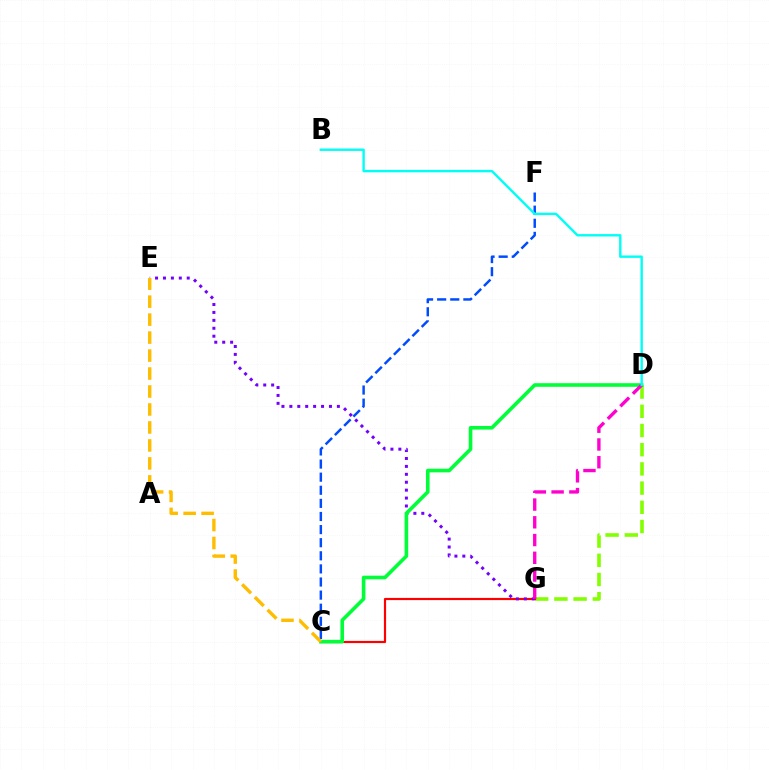{('D', 'G'): [{'color': '#84ff00', 'line_style': 'dashed', 'thickness': 2.61}, {'color': '#ff00cf', 'line_style': 'dashed', 'thickness': 2.41}], ('C', 'G'): [{'color': '#ff0000', 'line_style': 'solid', 'thickness': 1.57}], ('E', 'G'): [{'color': '#7200ff', 'line_style': 'dotted', 'thickness': 2.15}], ('C', 'D'): [{'color': '#00ff39', 'line_style': 'solid', 'thickness': 2.6}], ('C', 'F'): [{'color': '#004bff', 'line_style': 'dashed', 'thickness': 1.78}], ('B', 'D'): [{'color': '#00fff6', 'line_style': 'solid', 'thickness': 1.72}], ('C', 'E'): [{'color': '#ffbd00', 'line_style': 'dashed', 'thickness': 2.44}]}